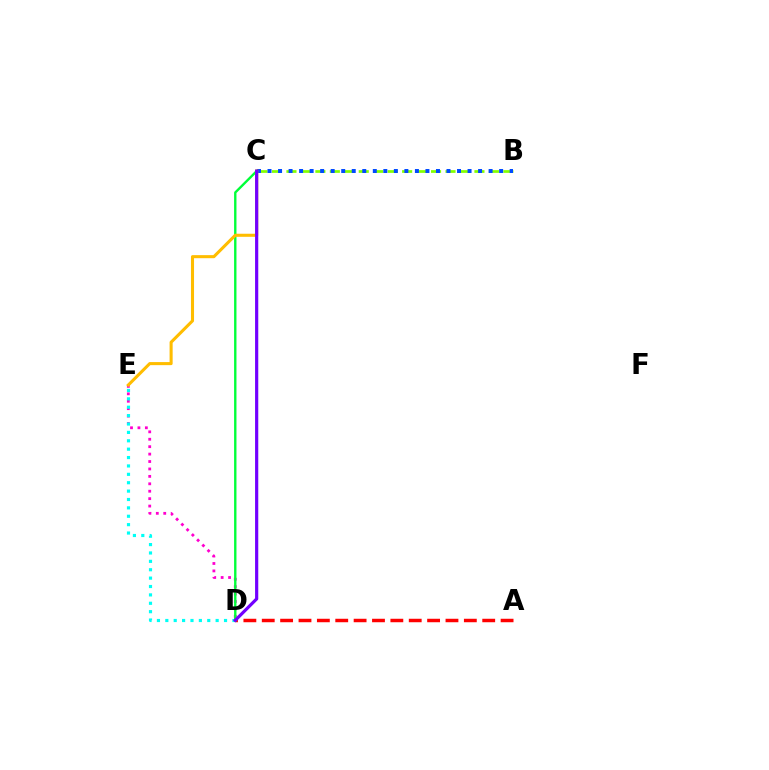{('B', 'C'): [{'color': '#84ff00', 'line_style': 'dashed', 'thickness': 1.96}, {'color': '#004bff', 'line_style': 'dotted', 'thickness': 2.86}], ('D', 'E'): [{'color': '#ff00cf', 'line_style': 'dotted', 'thickness': 2.02}, {'color': '#00fff6', 'line_style': 'dotted', 'thickness': 2.28}], ('A', 'D'): [{'color': '#ff0000', 'line_style': 'dashed', 'thickness': 2.5}], ('C', 'D'): [{'color': '#00ff39', 'line_style': 'solid', 'thickness': 1.71}, {'color': '#7200ff', 'line_style': 'solid', 'thickness': 2.3}], ('C', 'E'): [{'color': '#ffbd00', 'line_style': 'solid', 'thickness': 2.21}]}